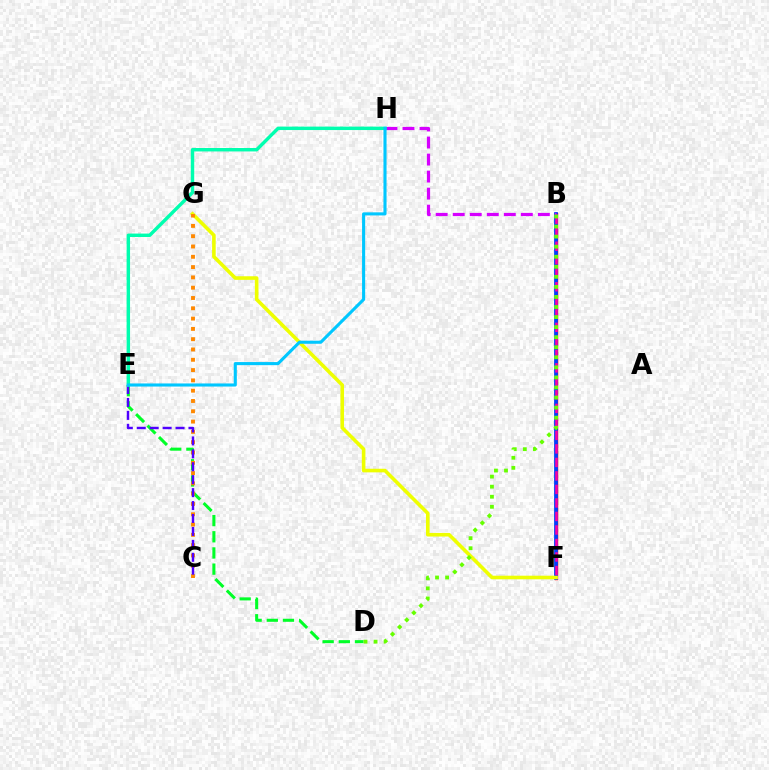{('B', 'F'): [{'color': '#ff0000', 'line_style': 'solid', 'thickness': 2.49}, {'color': '#003fff', 'line_style': 'solid', 'thickness': 2.69}, {'color': '#ff00a0', 'line_style': 'dashed', 'thickness': 1.84}], ('B', 'H'): [{'color': '#d600ff', 'line_style': 'dashed', 'thickness': 2.31}], ('D', 'E'): [{'color': '#00ff27', 'line_style': 'dashed', 'thickness': 2.2}], ('F', 'G'): [{'color': '#eeff00', 'line_style': 'solid', 'thickness': 2.6}], ('C', 'G'): [{'color': '#ff8800', 'line_style': 'dotted', 'thickness': 2.8}], ('B', 'D'): [{'color': '#66ff00', 'line_style': 'dotted', 'thickness': 2.73}], ('C', 'E'): [{'color': '#4f00ff', 'line_style': 'dashed', 'thickness': 1.76}], ('E', 'H'): [{'color': '#00ffaf', 'line_style': 'solid', 'thickness': 2.47}, {'color': '#00c7ff', 'line_style': 'solid', 'thickness': 2.23}]}